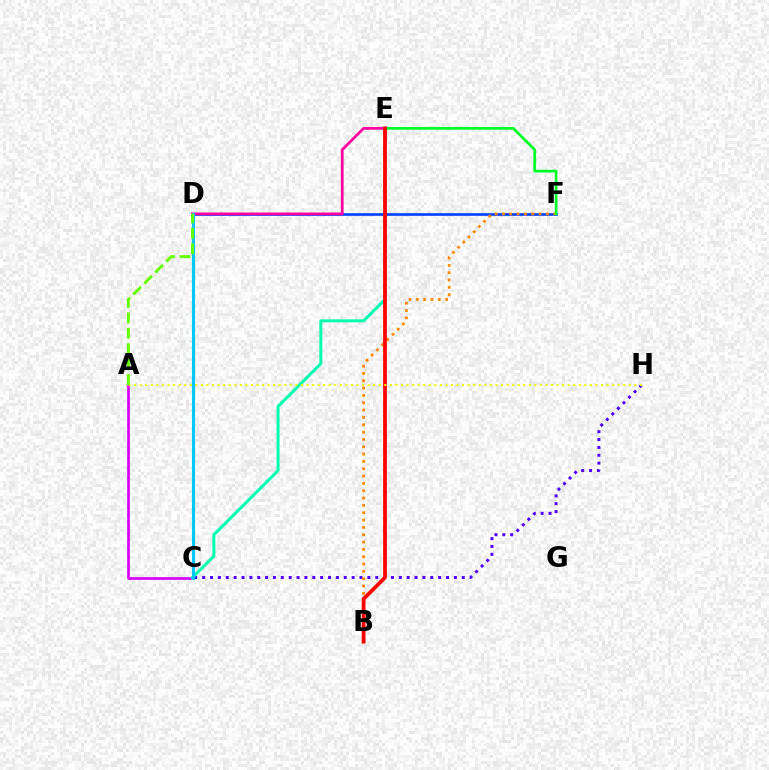{('C', 'H'): [{'color': '#4f00ff', 'line_style': 'dotted', 'thickness': 2.14}], ('D', 'F'): [{'color': '#003fff', 'line_style': 'solid', 'thickness': 1.9}], ('A', 'C'): [{'color': '#d600ff', 'line_style': 'solid', 'thickness': 1.93}], ('C', 'E'): [{'color': '#00ffaf', 'line_style': 'solid', 'thickness': 2.15}], ('B', 'F'): [{'color': '#ff8800', 'line_style': 'dotted', 'thickness': 1.99}], ('E', 'F'): [{'color': '#00ff27', 'line_style': 'solid', 'thickness': 1.96}], ('D', 'E'): [{'color': '#ff00a0', 'line_style': 'solid', 'thickness': 1.98}], ('B', 'E'): [{'color': '#ff0000', 'line_style': 'solid', 'thickness': 2.7}], ('A', 'H'): [{'color': '#eeff00', 'line_style': 'dotted', 'thickness': 1.51}], ('C', 'D'): [{'color': '#00c7ff', 'line_style': 'solid', 'thickness': 2.22}], ('A', 'D'): [{'color': '#66ff00', 'line_style': 'dashed', 'thickness': 2.1}]}